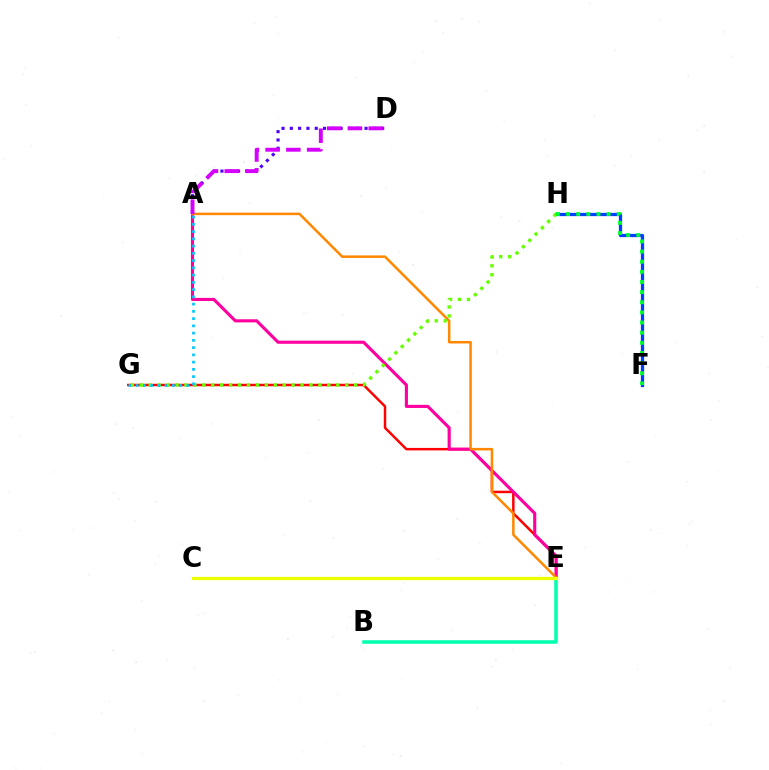{('E', 'G'): [{'color': '#ff0000', 'line_style': 'solid', 'thickness': 1.79}], ('B', 'E'): [{'color': '#00ffaf', 'line_style': 'solid', 'thickness': 2.53}], ('A', 'E'): [{'color': '#ff00a0', 'line_style': 'solid', 'thickness': 2.25}, {'color': '#ff8800', 'line_style': 'solid', 'thickness': 1.81}], ('F', 'H'): [{'color': '#003fff', 'line_style': 'solid', 'thickness': 2.34}, {'color': '#00ff27', 'line_style': 'dotted', 'thickness': 2.75}], ('A', 'D'): [{'color': '#4f00ff', 'line_style': 'dotted', 'thickness': 2.26}, {'color': '#d600ff', 'line_style': 'dashed', 'thickness': 2.82}], ('G', 'H'): [{'color': '#66ff00', 'line_style': 'dotted', 'thickness': 2.43}], ('C', 'E'): [{'color': '#eeff00', 'line_style': 'solid', 'thickness': 2.34}], ('A', 'G'): [{'color': '#00c7ff', 'line_style': 'dotted', 'thickness': 1.97}]}